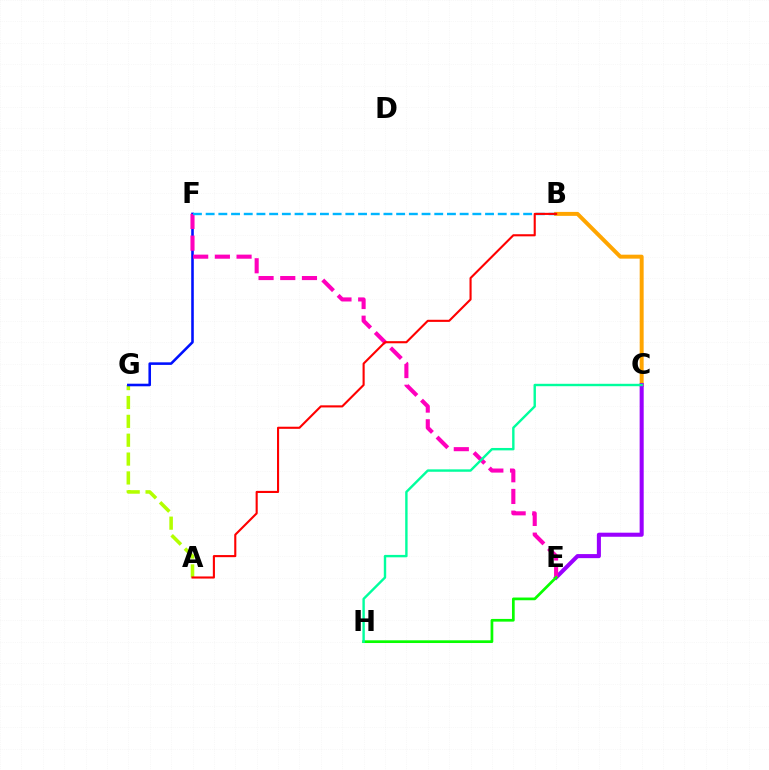{('B', 'C'): [{'color': '#ffa500', 'line_style': 'solid', 'thickness': 2.85}], ('A', 'G'): [{'color': '#b3ff00', 'line_style': 'dashed', 'thickness': 2.56}], ('F', 'G'): [{'color': '#0010ff', 'line_style': 'solid', 'thickness': 1.86}], ('C', 'E'): [{'color': '#9b00ff', 'line_style': 'solid', 'thickness': 2.92}], ('E', 'F'): [{'color': '#ff00bd', 'line_style': 'dashed', 'thickness': 2.95}], ('B', 'F'): [{'color': '#00b5ff', 'line_style': 'dashed', 'thickness': 1.73}], ('E', 'H'): [{'color': '#08ff00', 'line_style': 'solid', 'thickness': 1.95}], ('C', 'H'): [{'color': '#00ff9d', 'line_style': 'solid', 'thickness': 1.73}], ('A', 'B'): [{'color': '#ff0000', 'line_style': 'solid', 'thickness': 1.52}]}